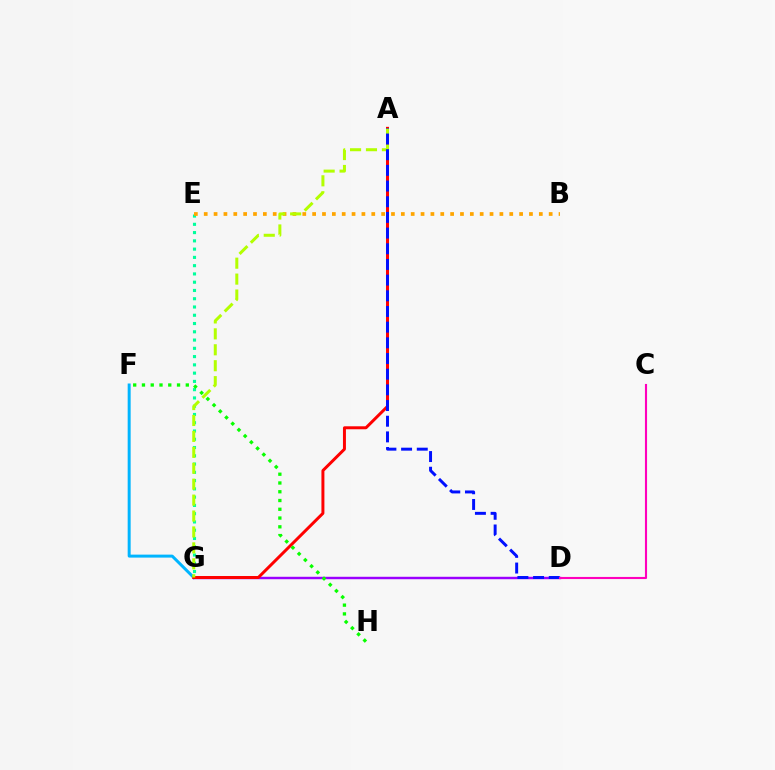{('D', 'G'): [{'color': '#9b00ff', 'line_style': 'solid', 'thickness': 1.75}], ('E', 'G'): [{'color': '#00ff9d', 'line_style': 'dotted', 'thickness': 2.25}], ('F', 'G'): [{'color': '#00b5ff', 'line_style': 'solid', 'thickness': 2.15}], ('A', 'G'): [{'color': '#ff0000', 'line_style': 'solid', 'thickness': 2.14}, {'color': '#b3ff00', 'line_style': 'dashed', 'thickness': 2.16}], ('B', 'E'): [{'color': '#ffa500', 'line_style': 'dotted', 'thickness': 2.68}], ('F', 'H'): [{'color': '#08ff00', 'line_style': 'dotted', 'thickness': 2.38}], ('A', 'D'): [{'color': '#0010ff', 'line_style': 'dashed', 'thickness': 2.13}], ('C', 'D'): [{'color': '#ff00bd', 'line_style': 'solid', 'thickness': 1.53}]}